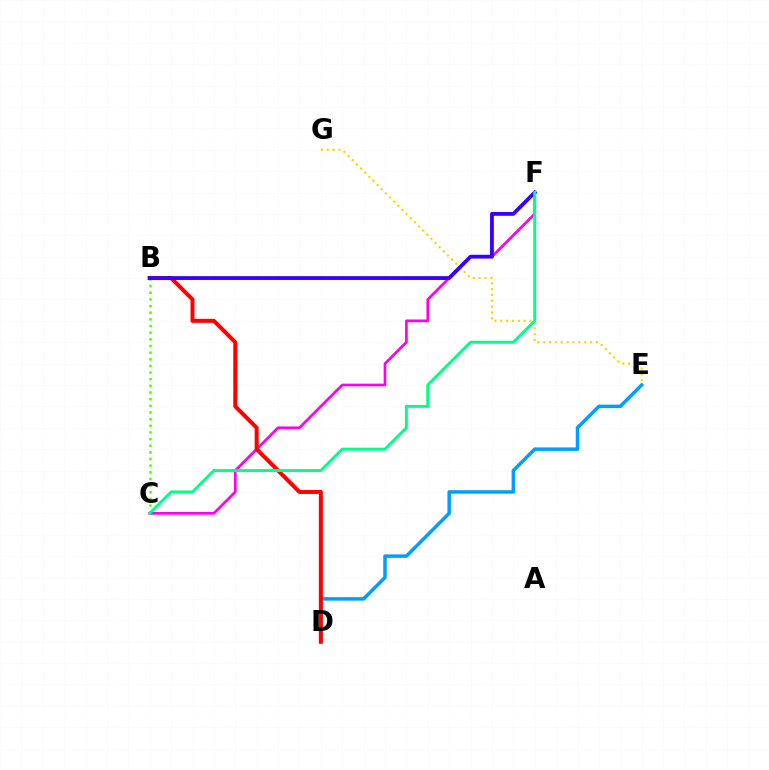{('B', 'C'): [{'color': '#4fff00', 'line_style': 'dotted', 'thickness': 1.81}], ('D', 'E'): [{'color': '#009eff', 'line_style': 'solid', 'thickness': 2.51}], ('E', 'G'): [{'color': '#ffd500', 'line_style': 'dotted', 'thickness': 1.59}], ('C', 'F'): [{'color': '#ff00ed', 'line_style': 'solid', 'thickness': 1.94}, {'color': '#00ff86', 'line_style': 'solid', 'thickness': 2.13}], ('B', 'D'): [{'color': '#ff0000', 'line_style': 'solid', 'thickness': 2.88}], ('B', 'F'): [{'color': '#3700ff', 'line_style': 'solid', 'thickness': 2.74}]}